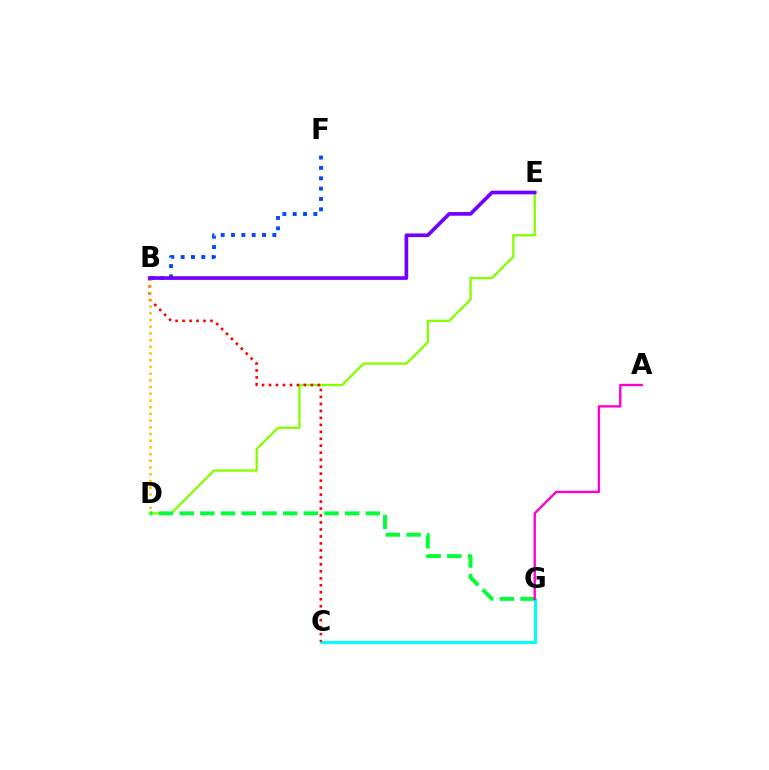{('D', 'E'): [{'color': '#84ff00', 'line_style': 'solid', 'thickness': 1.65}], ('D', 'G'): [{'color': '#00ff39', 'line_style': 'dashed', 'thickness': 2.81}], ('C', 'G'): [{'color': '#00fff6', 'line_style': 'solid', 'thickness': 2.21}], ('B', 'C'): [{'color': '#ff0000', 'line_style': 'dotted', 'thickness': 1.9}], ('B', 'F'): [{'color': '#004bff', 'line_style': 'dotted', 'thickness': 2.81}], ('B', 'D'): [{'color': '#ffbd00', 'line_style': 'dotted', 'thickness': 1.82}], ('B', 'E'): [{'color': '#7200ff', 'line_style': 'solid', 'thickness': 2.64}], ('A', 'G'): [{'color': '#ff00cf', 'line_style': 'solid', 'thickness': 1.71}]}